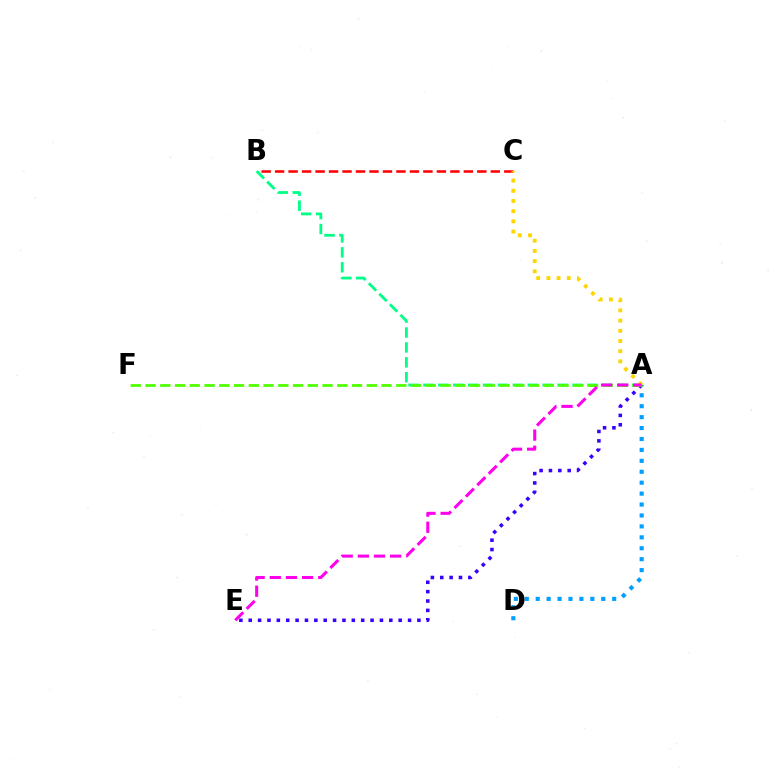{('B', 'C'): [{'color': '#ff0000', 'line_style': 'dashed', 'thickness': 1.83}], ('A', 'E'): [{'color': '#3700ff', 'line_style': 'dotted', 'thickness': 2.55}, {'color': '#ff00ed', 'line_style': 'dashed', 'thickness': 2.19}], ('A', 'B'): [{'color': '#00ff86', 'line_style': 'dashed', 'thickness': 2.03}], ('A', 'D'): [{'color': '#009eff', 'line_style': 'dotted', 'thickness': 2.97}], ('A', 'F'): [{'color': '#4fff00', 'line_style': 'dashed', 'thickness': 2.0}], ('A', 'C'): [{'color': '#ffd500', 'line_style': 'dotted', 'thickness': 2.77}]}